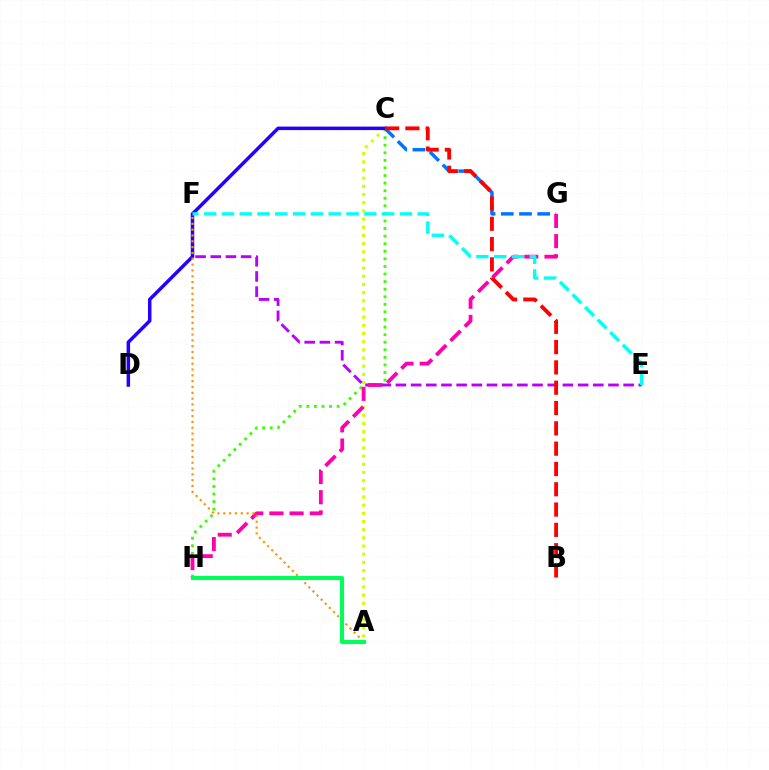{('C', 'H'): [{'color': '#3dff00', 'line_style': 'dotted', 'thickness': 2.06}], ('A', 'C'): [{'color': '#d1ff00', 'line_style': 'dotted', 'thickness': 2.22}], ('E', 'F'): [{'color': '#b900ff', 'line_style': 'dashed', 'thickness': 2.06}, {'color': '#00fff6', 'line_style': 'dashed', 'thickness': 2.42}], ('C', 'G'): [{'color': '#0074ff', 'line_style': 'dashed', 'thickness': 2.47}], ('G', 'H'): [{'color': '#ff00ac', 'line_style': 'dashed', 'thickness': 2.74}], ('C', 'D'): [{'color': '#2500ff', 'line_style': 'solid', 'thickness': 2.51}], ('B', 'C'): [{'color': '#ff0000', 'line_style': 'dashed', 'thickness': 2.76}], ('A', 'F'): [{'color': '#ff9400', 'line_style': 'dotted', 'thickness': 1.58}], ('A', 'H'): [{'color': '#00ff5c', 'line_style': 'solid', 'thickness': 2.95}]}